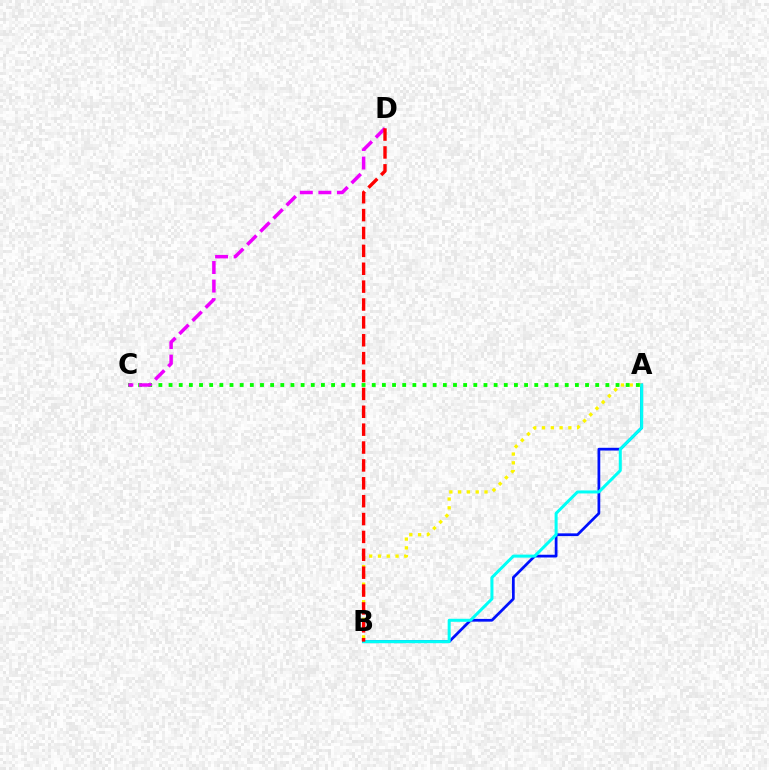{('A', 'B'): [{'color': '#0010ff', 'line_style': 'solid', 'thickness': 1.98}, {'color': '#fcf500', 'line_style': 'dotted', 'thickness': 2.39}, {'color': '#00fff6', 'line_style': 'solid', 'thickness': 2.17}], ('A', 'C'): [{'color': '#08ff00', 'line_style': 'dotted', 'thickness': 2.76}], ('C', 'D'): [{'color': '#ee00ff', 'line_style': 'dashed', 'thickness': 2.52}], ('B', 'D'): [{'color': '#ff0000', 'line_style': 'dashed', 'thickness': 2.43}]}